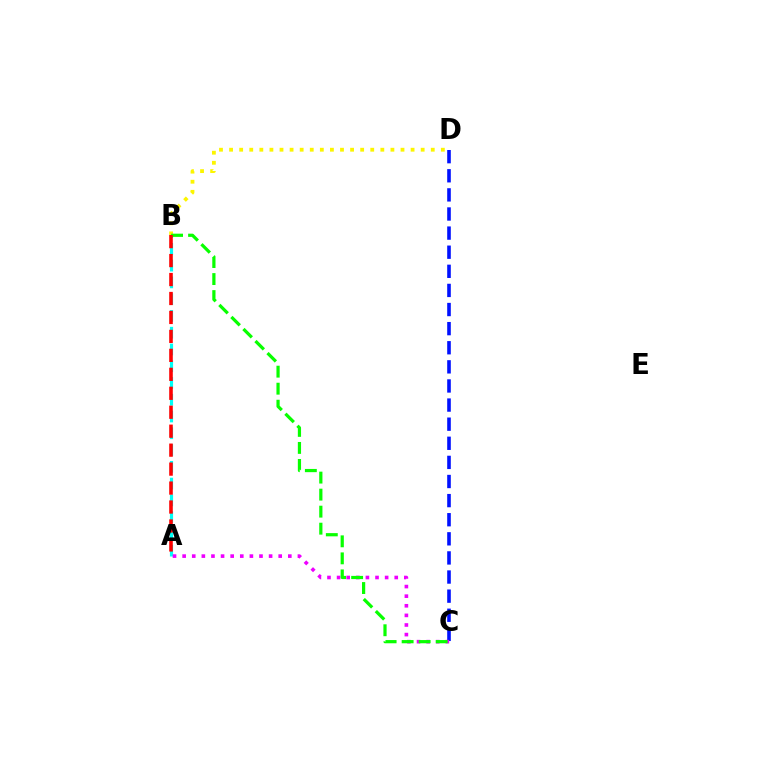{('C', 'D'): [{'color': '#0010ff', 'line_style': 'dashed', 'thickness': 2.6}], ('B', 'D'): [{'color': '#fcf500', 'line_style': 'dotted', 'thickness': 2.74}], ('A', 'B'): [{'color': '#00fff6', 'line_style': 'dashed', 'thickness': 2.28}, {'color': '#ff0000', 'line_style': 'dashed', 'thickness': 2.58}], ('A', 'C'): [{'color': '#ee00ff', 'line_style': 'dotted', 'thickness': 2.61}], ('B', 'C'): [{'color': '#08ff00', 'line_style': 'dashed', 'thickness': 2.31}]}